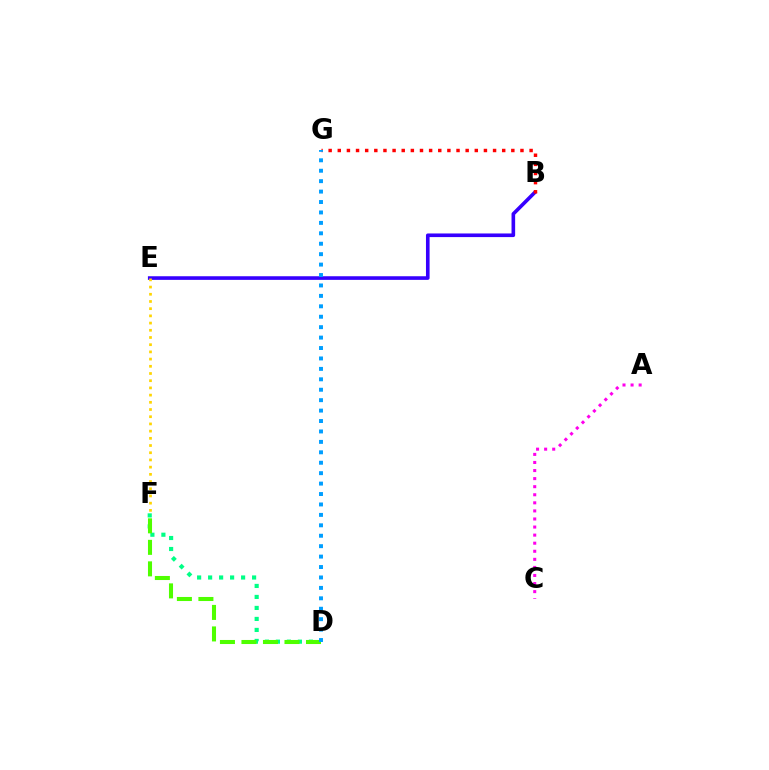{('B', 'E'): [{'color': '#3700ff', 'line_style': 'solid', 'thickness': 2.61}], ('A', 'C'): [{'color': '#ff00ed', 'line_style': 'dotted', 'thickness': 2.19}], ('D', 'F'): [{'color': '#00ff86', 'line_style': 'dotted', 'thickness': 2.99}, {'color': '#4fff00', 'line_style': 'dashed', 'thickness': 2.92}], ('E', 'F'): [{'color': '#ffd500', 'line_style': 'dotted', 'thickness': 1.96}], ('B', 'G'): [{'color': '#ff0000', 'line_style': 'dotted', 'thickness': 2.48}], ('D', 'G'): [{'color': '#009eff', 'line_style': 'dotted', 'thickness': 2.83}]}